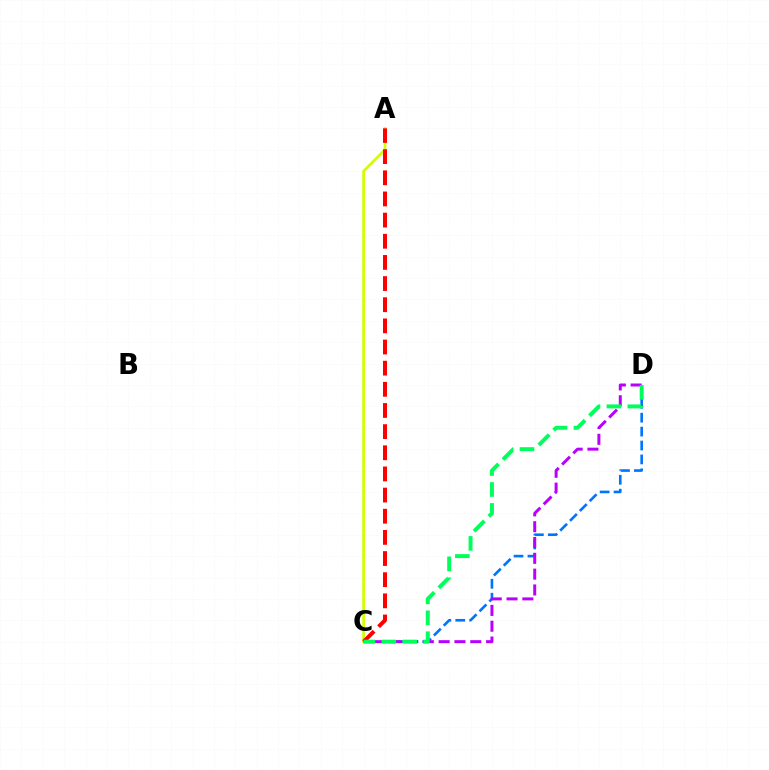{('C', 'D'): [{'color': '#0074ff', 'line_style': 'dashed', 'thickness': 1.89}, {'color': '#b900ff', 'line_style': 'dashed', 'thickness': 2.15}, {'color': '#00ff5c', 'line_style': 'dashed', 'thickness': 2.84}], ('A', 'C'): [{'color': '#d1ff00', 'line_style': 'solid', 'thickness': 1.97}, {'color': '#ff0000', 'line_style': 'dashed', 'thickness': 2.87}]}